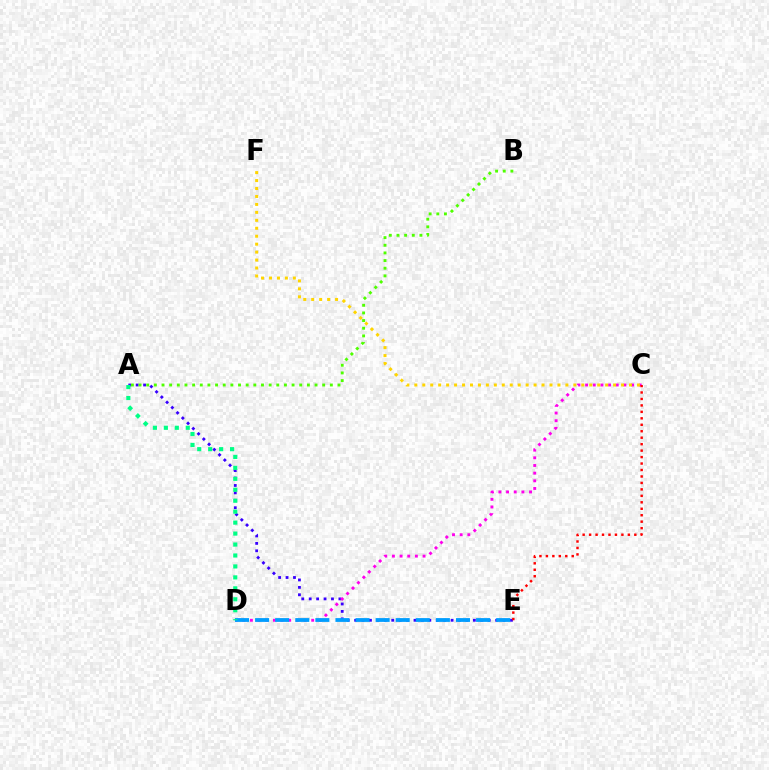{('A', 'E'): [{'color': '#3700ff', 'line_style': 'dotted', 'thickness': 2.02}], ('C', 'D'): [{'color': '#ff00ed', 'line_style': 'dotted', 'thickness': 2.08}], ('A', 'B'): [{'color': '#4fff00', 'line_style': 'dotted', 'thickness': 2.08}], ('D', 'E'): [{'color': '#009eff', 'line_style': 'dashed', 'thickness': 2.73}], ('C', 'E'): [{'color': '#ff0000', 'line_style': 'dotted', 'thickness': 1.76}], ('C', 'F'): [{'color': '#ffd500', 'line_style': 'dotted', 'thickness': 2.16}], ('A', 'D'): [{'color': '#00ff86', 'line_style': 'dotted', 'thickness': 2.98}]}